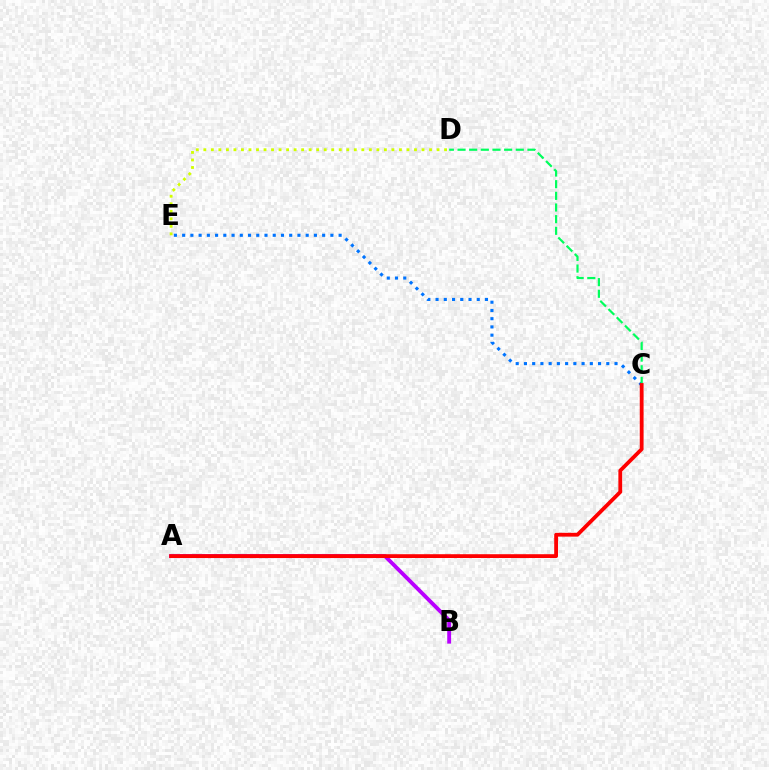{('D', 'E'): [{'color': '#d1ff00', 'line_style': 'dotted', 'thickness': 2.04}], ('A', 'B'): [{'color': '#b900ff', 'line_style': 'solid', 'thickness': 2.79}], ('C', 'E'): [{'color': '#0074ff', 'line_style': 'dotted', 'thickness': 2.24}], ('C', 'D'): [{'color': '#00ff5c', 'line_style': 'dashed', 'thickness': 1.58}], ('A', 'C'): [{'color': '#ff0000', 'line_style': 'solid', 'thickness': 2.74}]}